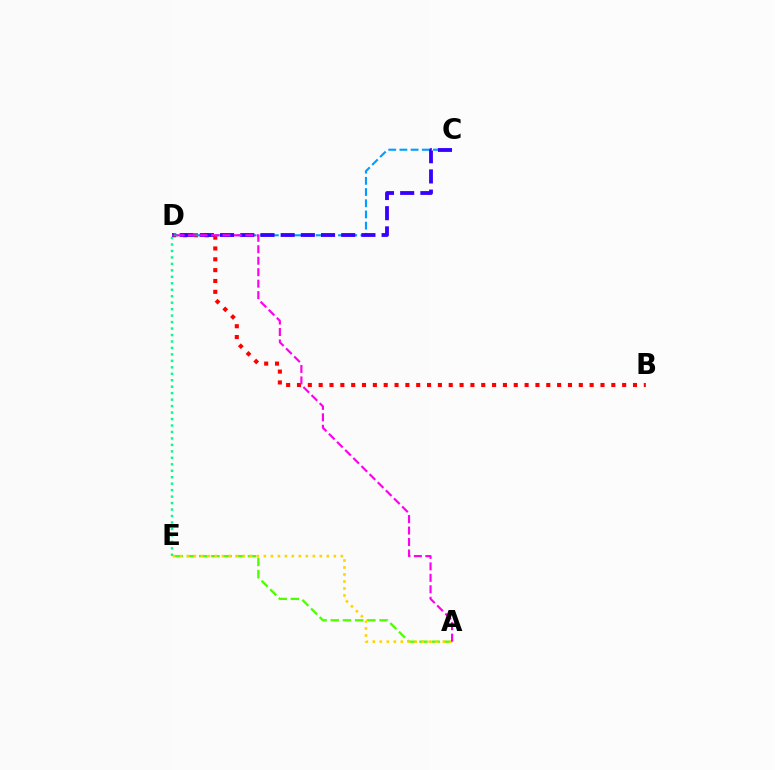{('B', 'D'): [{'color': '#ff0000', 'line_style': 'dotted', 'thickness': 2.94}], ('C', 'D'): [{'color': '#009eff', 'line_style': 'dashed', 'thickness': 1.52}, {'color': '#3700ff', 'line_style': 'dashed', 'thickness': 2.74}], ('A', 'E'): [{'color': '#4fff00', 'line_style': 'dashed', 'thickness': 1.66}, {'color': '#ffd500', 'line_style': 'dotted', 'thickness': 1.9}], ('D', 'E'): [{'color': '#00ff86', 'line_style': 'dotted', 'thickness': 1.76}], ('A', 'D'): [{'color': '#ff00ed', 'line_style': 'dashed', 'thickness': 1.56}]}